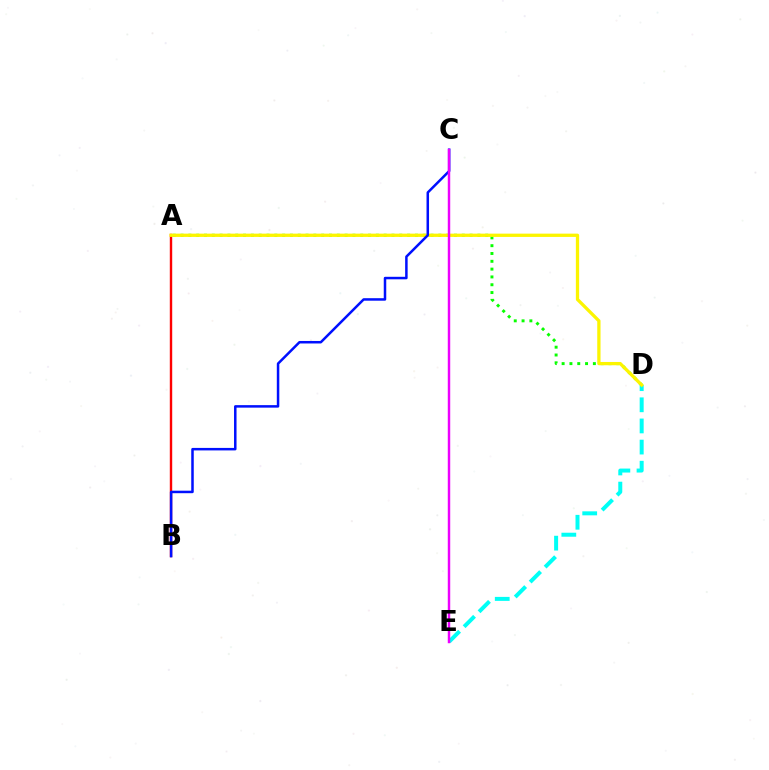{('D', 'E'): [{'color': '#00fff6', 'line_style': 'dashed', 'thickness': 2.87}], ('A', 'B'): [{'color': '#ff0000', 'line_style': 'solid', 'thickness': 1.73}], ('A', 'D'): [{'color': '#08ff00', 'line_style': 'dotted', 'thickness': 2.12}, {'color': '#fcf500', 'line_style': 'solid', 'thickness': 2.36}], ('B', 'C'): [{'color': '#0010ff', 'line_style': 'solid', 'thickness': 1.8}], ('C', 'E'): [{'color': '#ee00ff', 'line_style': 'solid', 'thickness': 1.77}]}